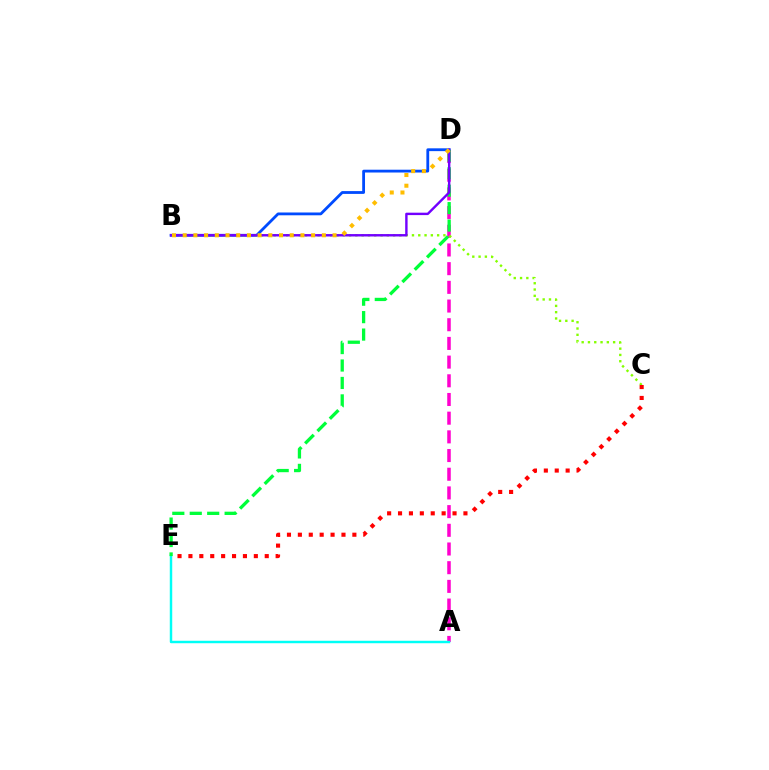{('A', 'D'): [{'color': '#ff00cf', 'line_style': 'dashed', 'thickness': 2.54}], ('B', 'D'): [{'color': '#004bff', 'line_style': 'solid', 'thickness': 2.02}, {'color': '#7200ff', 'line_style': 'solid', 'thickness': 1.74}, {'color': '#ffbd00', 'line_style': 'dotted', 'thickness': 2.91}], ('A', 'E'): [{'color': '#00fff6', 'line_style': 'solid', 'thickness': 1.76}], ('B', 'C'): [{'color': '#84ff00', 'line_style': 'dotted', 'thickness': 1.71}], ('D', 'E'): [{'color': '#00ff39', 'line_style': 'dashed', 'thickness': 2.37}], ('C', 'E'): [{'color': '#ff0000', 'line_style': 'dotted', 'thickness': 2.96}]}